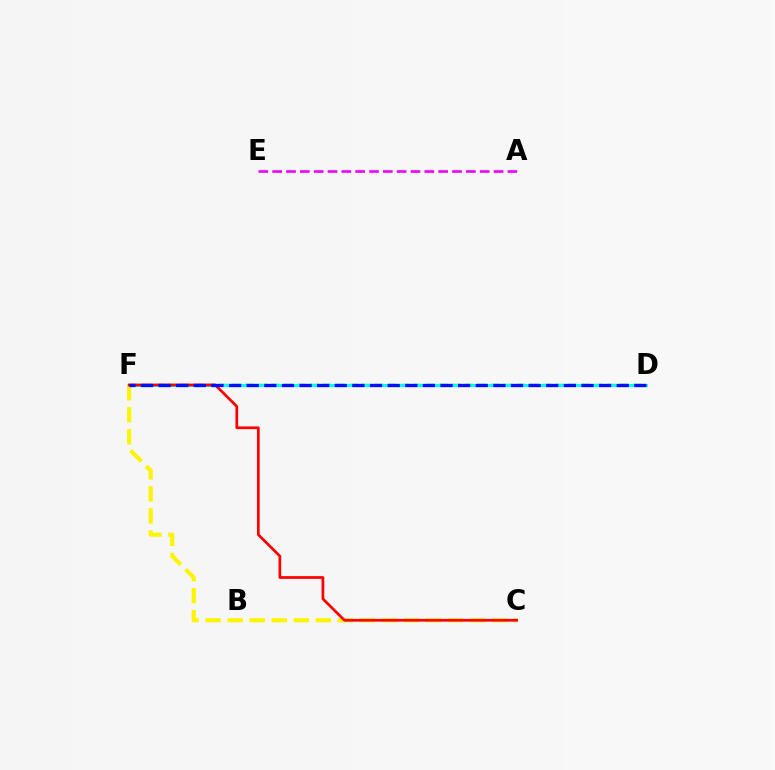{('D', 'F'): [{'color': '#08ff00', 'line_style': 'dashed', 'thickness': 1.75}, {'color': '#00fff6', 'line_style': 'solid', 'thickness': 2.06}, {'color': '#0010ff', 'line_style': 'dashed', 'thickness': 2.39}], ('C', 'F'): [{'color': '#fcf500', 'line_style': 'dashed', 'thickness': 2.99}, {'color': '#ff0000', 'line_style': 'solid', 'thickness': 1.96}], ('A', 'E'): [{'color': '#ee00ff', 'line_style': 'dashed', 'thickness': 1.88}]}